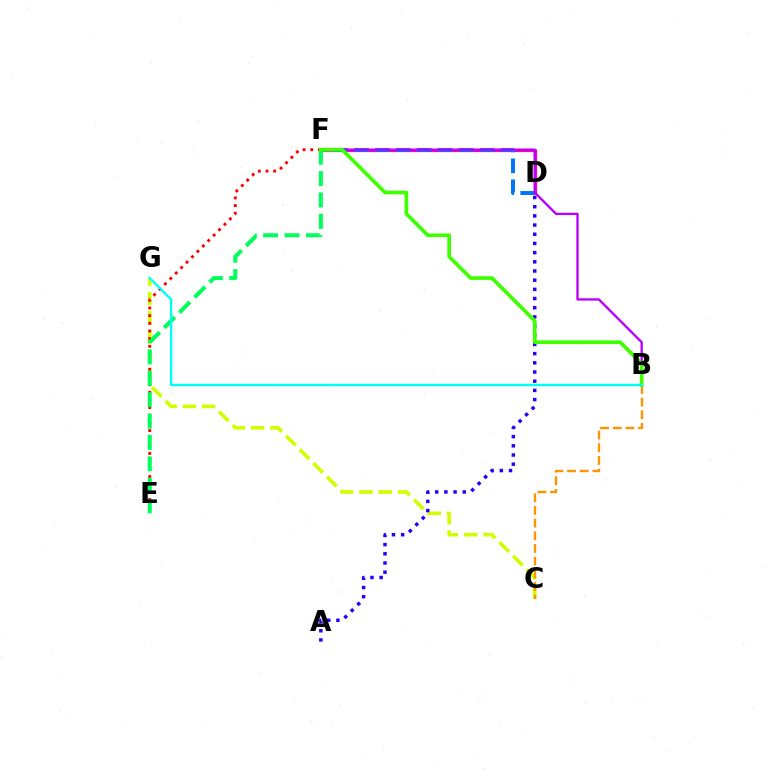{('D', 'F'): [{'color': '#ff00ac', 'line_style': 'solid', 'thickness': 2.31}, {'color': '#0074ff', 'line_style': 'dashed', 'thickness': 2.84}], ('C', 'G'): [{'color': '#d1ff00', 'line_style': 'dashed', 'thickness': 2.62}], ('B', 'C'): [{'color': '#ff9400', 'line_style': 'dashed', 'thickness': 1.72}], ('E', 'F'): [{'color': '#ff0000', 'line_style': 'dotted', 'thickness': 2.08}, {'color': '#00ff5c', 'line_style': 'dashed', 'thickness': 2.9}], ('B', 'F'): [{'color': '#b900ff', 'line_style': 'solid', 'thickness': 1.68}, {'color': '#3dff00', 'line_style': 'solid', 'thickness': 2.65}], ('A', 'D'): [{'color': '#2500ff', 'line_style': 'dotted', 'thickness': 2.5}], ('B', 'G'): [{'color': '#00fff6', 'line_style': 'solid', 'thickness': 1.72}]}